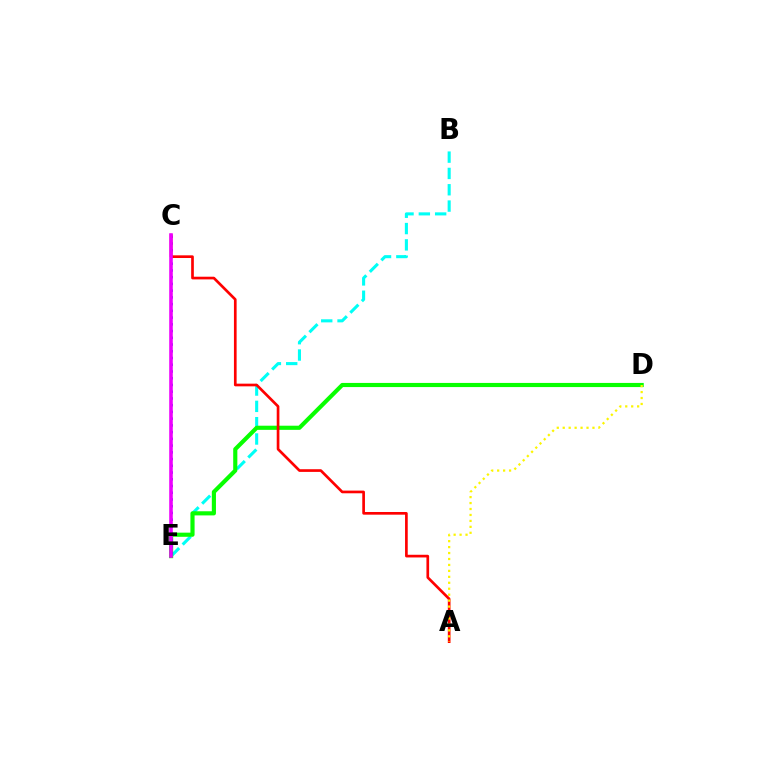{('B', 'E'): [{'color': '#00fff6', 'line_style': 'dashed', 'thickness': 2.22}], ('D', 'E'): [{'color': '#08ff00', 'line_style': 'solid', 'thickness': 2.98}], ('C', 'E'): [{'color': '#0010ff', 'line_style': 'dotted', 'thickness': 1.83}, {'color': '#ee00ff', 'line_style': 'solid', 'thickness': 2.57}], ('A', 'C'): [{'color': '#ff0000', 'line_style': 'solid', 'thickness': 1.93}], ('A', 'D'): [{'color': '#fcf500', 'line_style': 'dotted', 'thickness': 1.62}]}